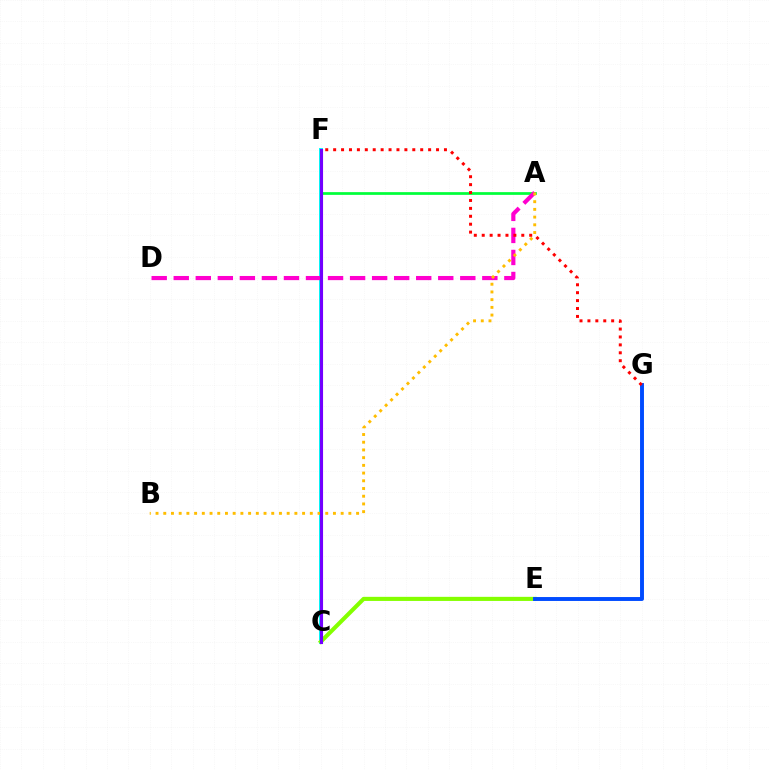{('C', 'F'): [{'color': '#00fff6', 'line_style': 'solid', 'thickness': 2.86}, {'color': '#7200ff', 'line_style': 'solid', 'thickness': 2.24}], ('C', 'E'): [{'color': '#84ff00', 'line_style': 'solid', 'thickness': 2.95}], ('A', 'F'): [{'color': '#00ff39', 'line_style': 'solid', 'thickness': 1.96}], ('A', 'D'): [{'color': '#ff00cf', 'line_style': 'dashed', 'thickness': 2.99}], ('A', 'B'): [{'color': '#ffbd00', 'line_style': 'dotted', 'thickness': 2.1}], ('E', 'G'): [{'color': '#004bff', 'line_style': 'solid', 'thickness': 2.82}], ('F', 'G'): [{'color': '#ff0000', 'line_style': 'dotted', 'thickness': 2.15}]}